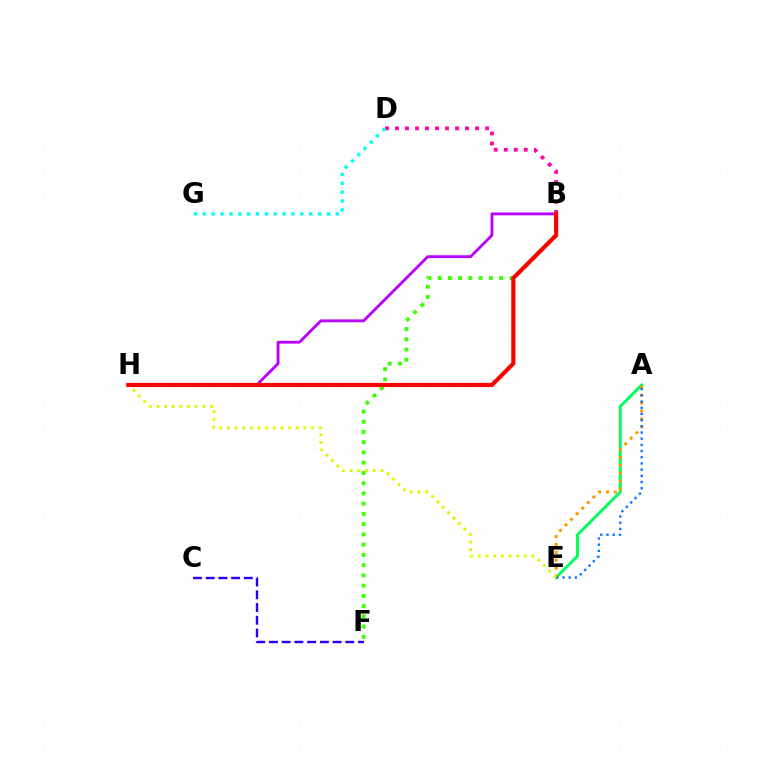{('A', 'E'): [{'color': '#00ff5c', 'line_style': 'solid', 'thickness': 2.12}, {'color': '#ff9400', 'line_style': 'dotted', 'thickness': 2.14}, {'color': '#0074ff', 'line_style': 'dotted', 'thickness': 1.68}], ('B', 'D'): [{'color': '#ff00ac', 'line_style': 'dotted', 'thickness': 2.72}], ('C', 'F'): [{'color': '#2500ff', 'line_style': 'dashed', 'thickness': 1.73}], ('B', 'F'): [{'color': '#3dff00', 'line_style': 'dotted', 'thickness': 2.78}], ('B', 'H'): [{'color': '#b900ff', 'line_style': 'solid', 'thickness': 2.03}, {'color': '#ff0000', 'line_style': 'solid', 'thickness': 2.99}], ('D', 'G'): [{'color': '#00fff6', 'line_style': 'dotted', 'thickness': 2.41}], ('E', 'H'): [{'color': '#d1ff00', 'line_style': 'dotted', 'thickness': 2.08}]}